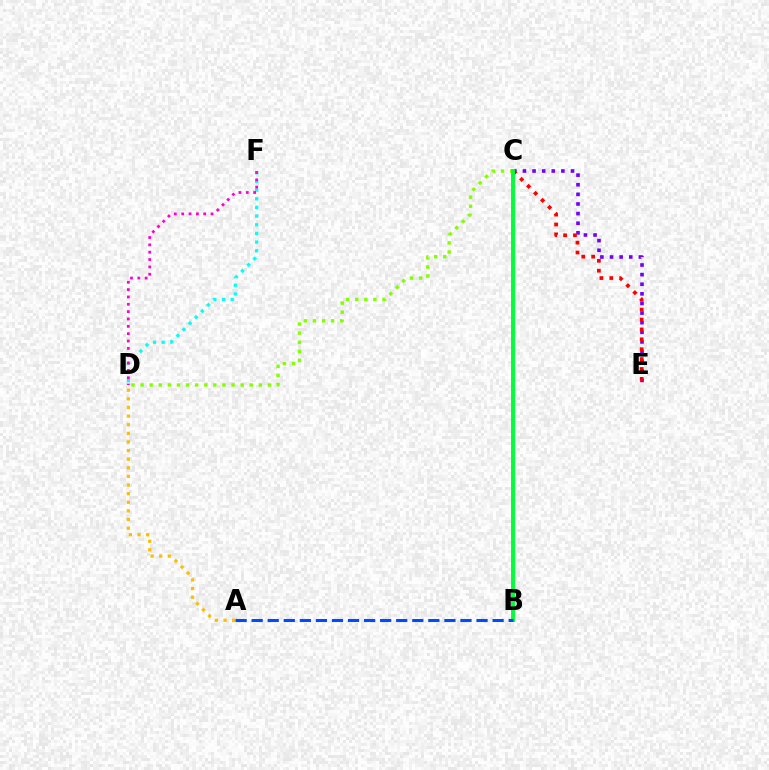{('C', 'E'): [{'color': '#7200ff', 'line_style': 'dotted', 'thickness': 2.61}, {'color': '#ff0000', 'line_style': 'dotted', 'thickness': 2.69}], ('C', 'D'): [{'color': '#84ff00', 'line_style': 'dotted', 'thickness': 2.47}], ('A', 'D'): [{'color': '#ffbd00', 'line_style': 'dotted', 'thickness': 2.34}], ('D', 'F'): [{'color': '#00fff6', 'line_style': 'dotted', 'thickness': 2.36}, {'color': '#ff00cf', 'line_style': 'dotted', 'thickness': 2.0}], ('B', 'C'): [{'color': '#00ff39', 'line_style': 'solid', 'thickness': 2.83}], ('A', 'B'): [{'color': '#004bff', 'line_style': 'dashed', 'thickness': 2.18}]}